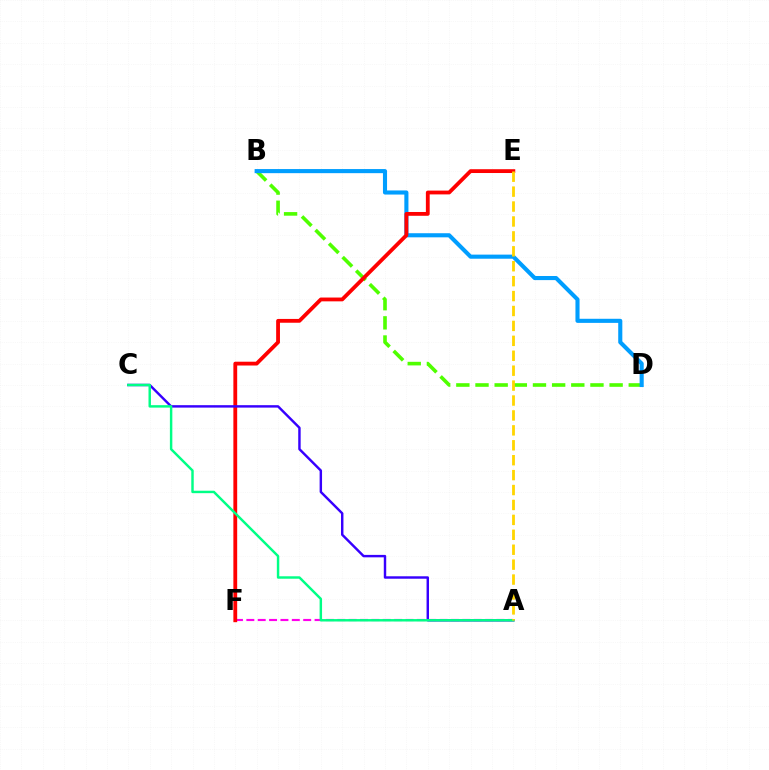{('B', 'D'): [{'color': '#4fff00', 'line_style': 'dashed', 'thickness': 2.6}, {'color': '#009eff', 'line_style': 'solid', 'thickness': 2.95}], ('A', 'F'): [{'color': '#ff00ed', 'line_style': 'dashed', 'thickness': 1.54}], ('E', 'F'): [{'color': '#ff0000', 'line_style': 'solid', 'thickness': 2.74}], ('A', 'C'): [{'color': '#3700ff', 'line_style': 'solid', 'thickness': 1.75}, {'color': '#00ff86', 'line_style': 'solid', 'thickness': 1.76}], ('A', 'E'): [{'color': '#ffd500', 'line_style': 'dashed', 'thickness': 2.03}]}